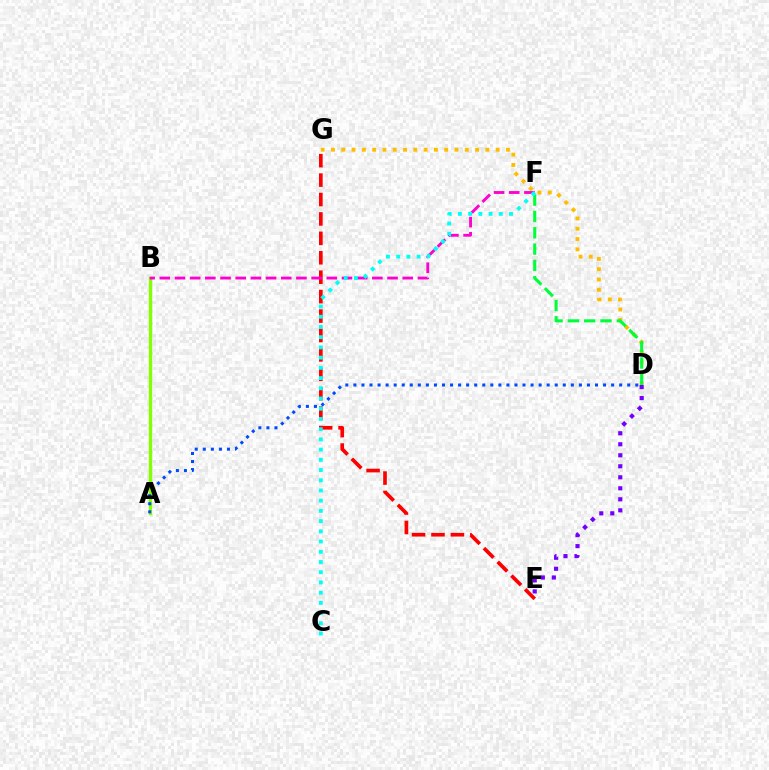{('D', 'G'): [{'color': '#ffbd00', 'line_style': 'dotted', 'thickness': 2.8}], ('E', 'G'): [{'color': '#ff0000', 'line_style': 'dashed', 'thickness': 2.64}], ('A', 'B'): [{'color': '#84ff00', 'line_style': 'solid', 'thickness': 2.38}], ('D', 'F'): [{'color': '#00ff39', 'line_style': 'dashed', 'thickness': 2.22}], ('B', 'F'): [{'color': '#ff00cf', 'line_style': 'dashed', 'thickness': 2.06}], ('A', 'D'): [{'color': '#004bff', 'line_style': 'dotted', 'thickness': 2.19}], ('C', 'F'): [{'color': '#00fff6', 'line_style': 'dotted', 'thickness': 2.78}], ('D', 'E'): [{'color': '#7200ff', 'line_style': 'dotted', 'thickness': 2.99}]}